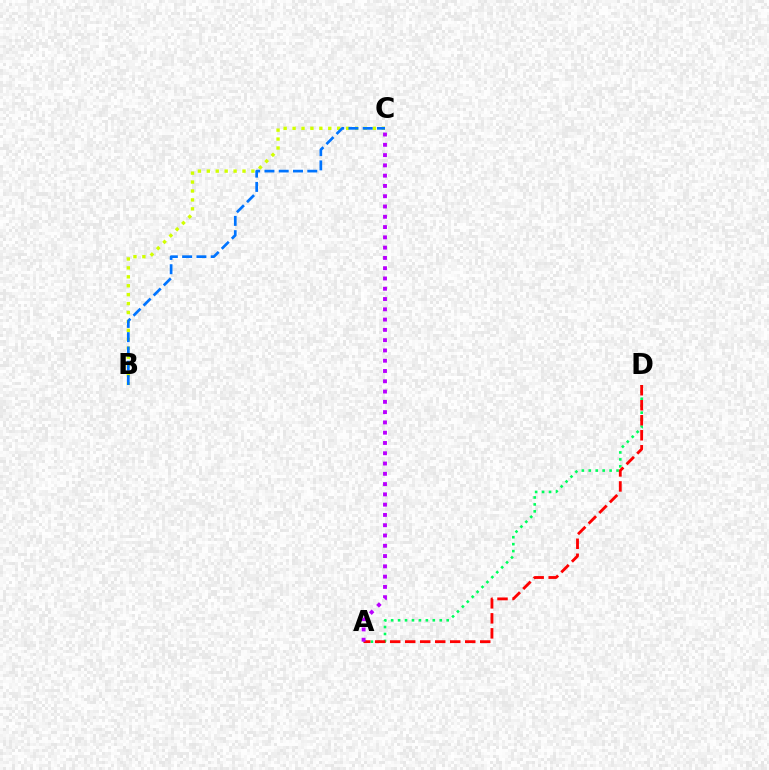{('B', 'C'): [{'color': '#d1ff00', 'line_style': 'dotted', 'thickness': 2.42}, {'color': '#0074ff', 'line_style': 'dashed', 'thickness': 1.94}], ('A', 'D'): [{'color': '#00ff5c', 'line_style': 'dotted', 'thickness': 1.89}, {'color': '#ff0000', 'line_style': 'dashed', 'thickness': 2.04}], ('A', 'C'): [{'color': '#b900ff', 'line_style': 'dotted', 'thickness': 2.79}]}